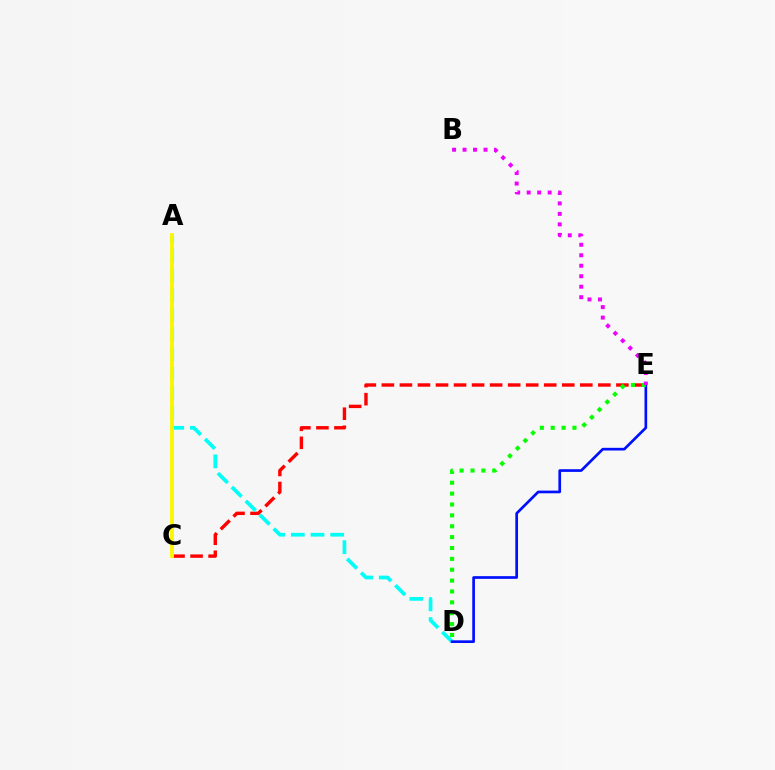{('C', 'E'): [{'color': '#ff0000', 'line_style': 'dashed', 'thickness': 2.45}], ('A', 'D'): [{'color': '#00fff6', 'line_style': 'dashed', 'thickness': 2.68}], ('D', 'E'): [{'color': '#0010ff', 'line_style': 'solid', 'thickness': 1.93}, {'color': '#08ff00', 'line_style': 'dotted', 'thickness': 2.95}], ('B', 'E'): [{'color': '#ee00ff', 'line_style': 'dotted', 'thickness': 2.85}], ('A', 'C'): [{'color': '#fcf500', 'line_style': 'solid', 'thickness': 2.76}]}